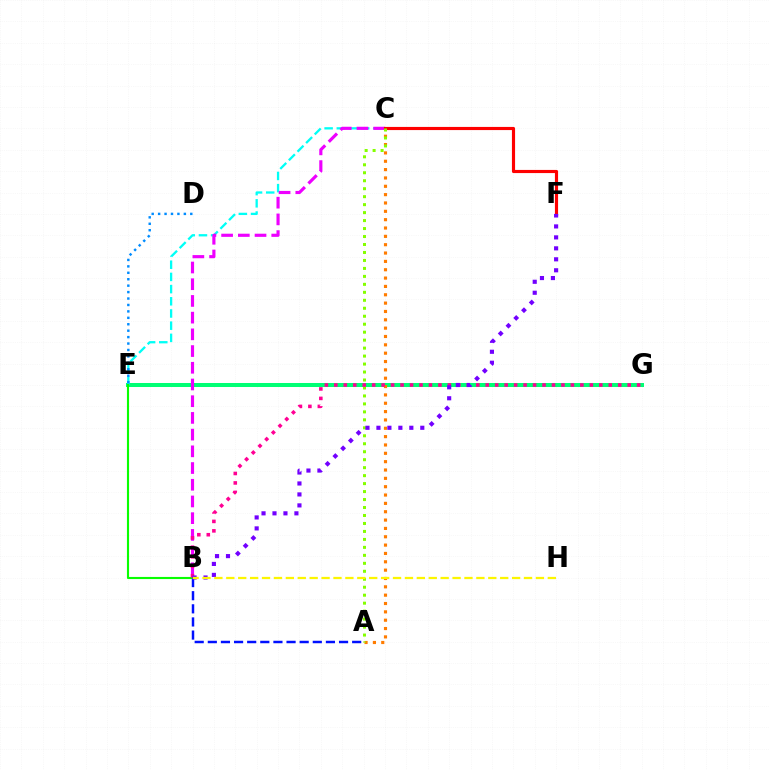{('E', 'G'): [{'color': '#00ff74', 'line_style': 'solid', 'thickness': 2.89}], ('A', 'C'): [{'color': '#ff7c00', 'line_style': 'dotted', 'thickness': 2.27}, {'color': '#84ff00', 'line_style': 'dotted', 'thickness': 2.17}], ('C', 'E'): [{'color': '#00fff6', 'line_style': 'dashed', 'thickness': 1.66}], ('B', 'C'): [{'color': '#ee00ff', 'line_style': 'dashed', 'thickness': 2.27}], ('A', 'B'): [{'color': '#0010ff', 'line_style': 'dashed', 'thickness': 1.78}], ('B', 'E'): [{'color': '#08ff00', 'line_style': 'solid', 'thickness': 1.53}], ('C', 'F'): [{'color': '#ff0000', 'line_style': 'solid', 'thickness': 2.27}], ('B', 'G'): [{'color': '#ff0094', 'line_style': 'dotted', 'thickness': 2.57}], ('B', 'F'): [{'color': '#7200ff', 'line_style': 'dotted', 'thickness': 2.98}], ('B', 'H'): [{'color': '#fcf500', 'line_style': 'dashed', 'thickness': 1.62}], ('D', 'E'): [{'color': '#008cff', 'line_style': 'dotted', 'thickness': 1.75}]}